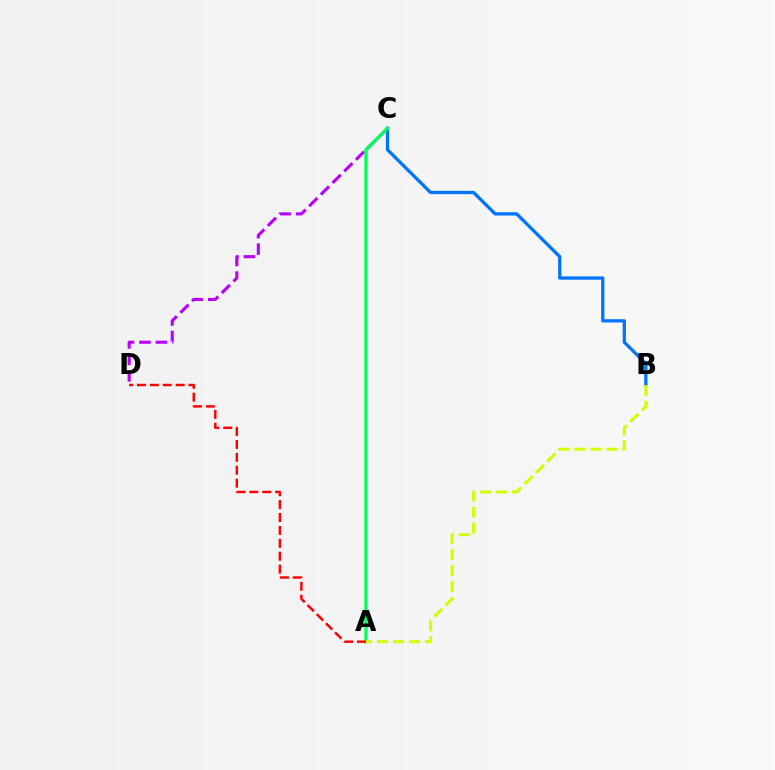{('B', 'C'): [{'color': '#0074ff', 'line_style': 'solid', 'thickness': 2.35}], ('C', 'D'): [{'color': '#b900ff', 'line_style': 'dashed', 'thickness': 2.24}], ('A', 'C'): [{'color': '#00ff5c', 'line_style': 'solid', 'thickness': 2.37}], ('A', 'D'): [{'color': '#ff0000', 'line_style': 'dashed', 'thickness': 1.75}], ('A', 'B'): [{'color': '#d1ff00', 'line_style': 'dashed', 'thickness': 2.17}]}